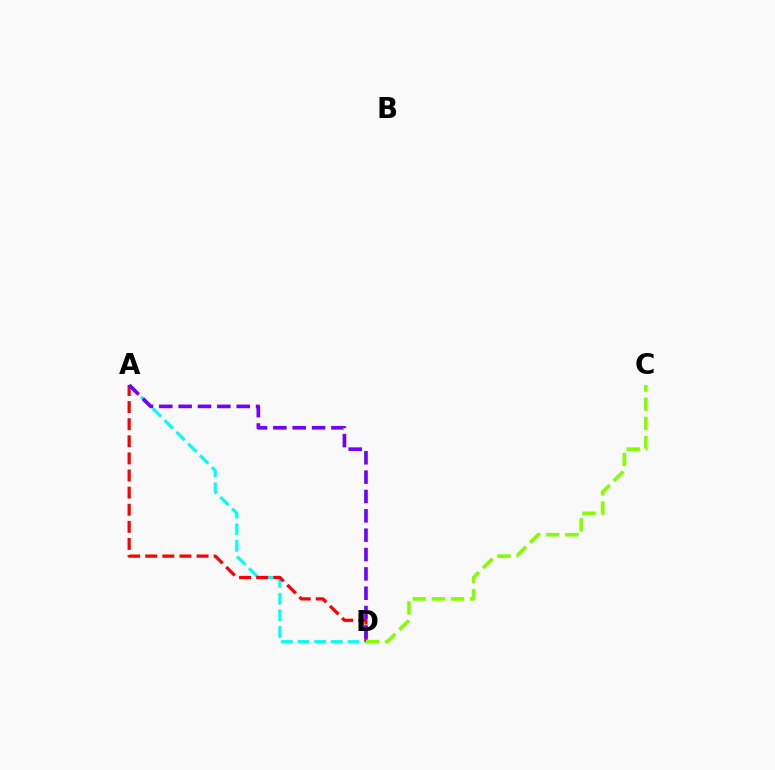{('A', 'D'): [{'color': '#00fff6', 'line_style': 'dashed', 'thickness': 2.26}, {'color': '#ff0000', 'line_style': 'dashed', 'thickness': 2.32}, {'color': '#7200ff', 'line_style': 'dashed', 'thickness': 2.63}], ('C', 'D'): [{'color': '#84ff00', 'line_style': 'dashed', 'thickness': 2.61}]}